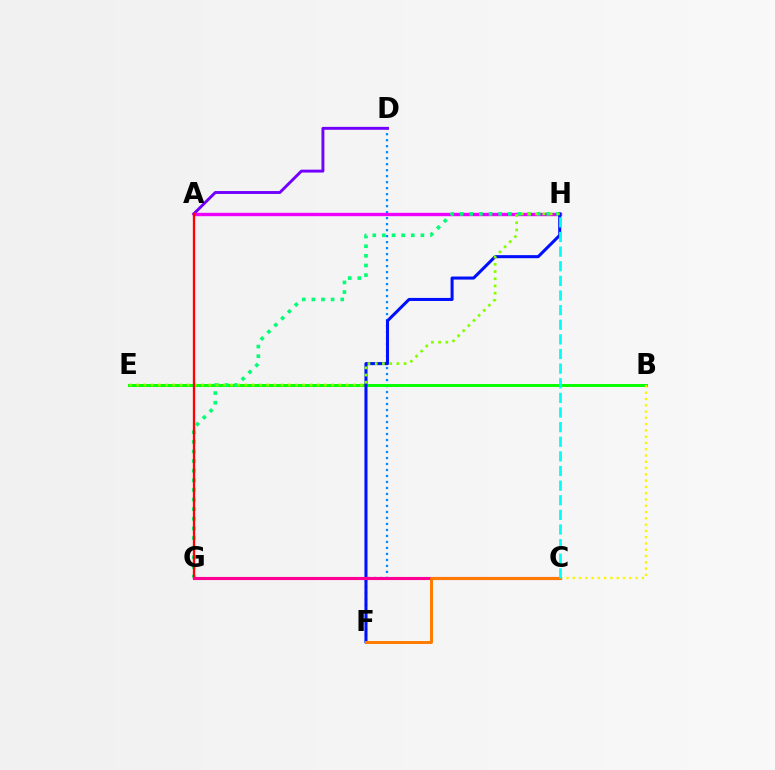{('D', 'F'): [{'color': '#008cff', 'line_style': 'dotted', 'thickness': 1.63}], ('A', 'D'): [{'color': '#7200ff', 'line_style': 'solid', 'thickness': 2.1}], ('B', 'E'): [{'color': '#08ff00', 'line_style': 'solid', 'thickness': 2.12}], ('A', 'H'): [{'color': '#ee00ff', 'line_style': 'solid', 'thickness': 2.43}], ('G', 'H'): [{'color': '#00ff74', 'line_style': 'dotted', 'thickness': 2.61}], ('F', 'H'): [{'color': '#0010ff', 'line_style': 'solid', 'thickness': 2.2}], ('B', 'C'): [{'color': '#fcf500', 'line_style': 'dotted', 'thickness': 1.71}], ('E', 'H'): [{'color': '#84ff00', 'line_style': 'dotted', 'thickness': 1.96}], ('A', 'G'): [{'color': '#ff0000', 'line_style': 'solid', 'thickness': 1.67}], ('C', 'G'): [{'color': '#ff0094', 'line_style': 'solid', 'thickness': 2.24}], ('C', 'F'): [{'color': '#ff7c00', 'line_style': 'solid', 'thickness': 2.14}], ('C', 'H'): [{'color': '#00fff6', 'line_style': 'dashed', 'thickness': 1.99}]}